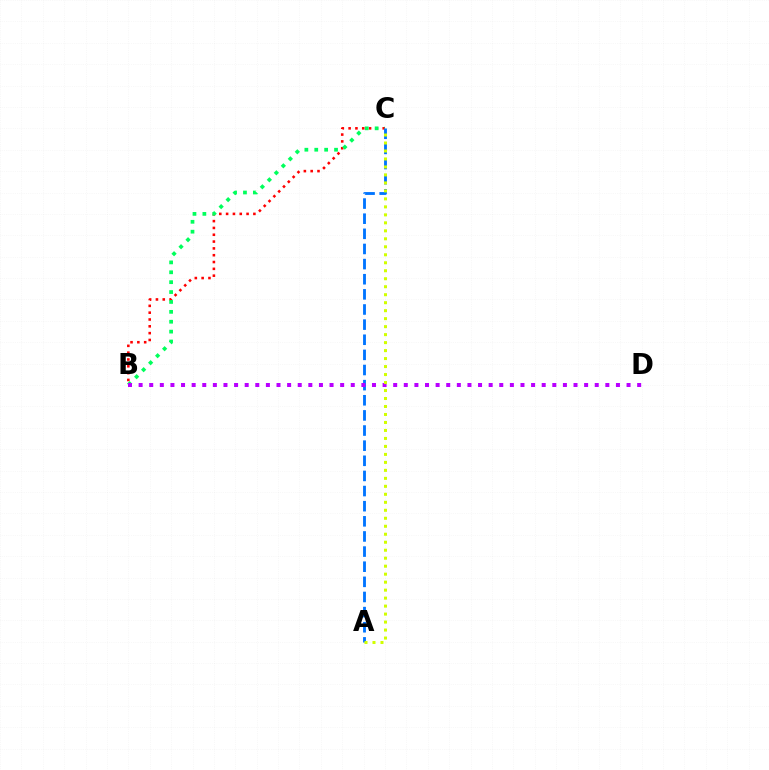{('B', 'C'): [{'color': '#ff0000', 'line_style': 'dotted', 'thickness': 1.85}, {'color': '#00ff5c', 'line_style': 'dotted', 'thickness': 2.69}], ('A', 'C'): [{'color': '#0074ff', 'line_style': 'dashed', 'thickness': 2.06}, {'color': '#d1ff00', 'line_style': 'dotted', 'thickness': 2.17}], ('B', 'D'): [{'color': '#b900ff', 'line_style': 'dotted', 'thickness': 2.88}]}